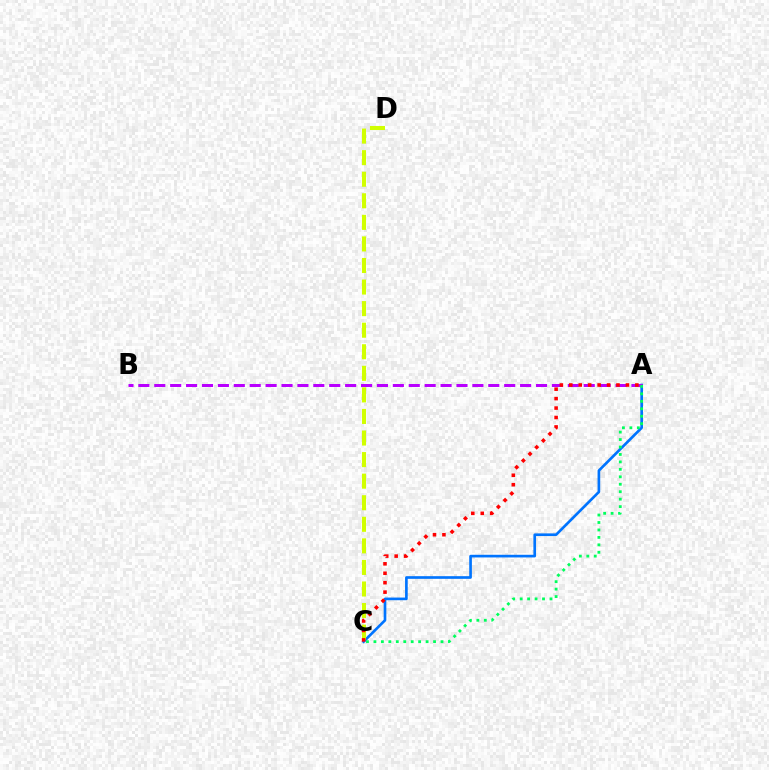{('A', 'C'): [{'color': '#0074ff', 'line_style': 'solid', 'thickness': 1.92}, {'color': '#00ff5c', 'line_style': 'dotted', 'thickness': 2.02}, {'color': '#ff0000', 'line_style': 'dotted', 'thickness': 2.56}], ('C', 'D'): [{'color': '#d1ff00', 'line_style': 'dashed', 'thickness': 2.93}], ('A', 'B'): [{'color': '#b900ff', 'line_style': 'dashed', 'thickness': 2.16}]}